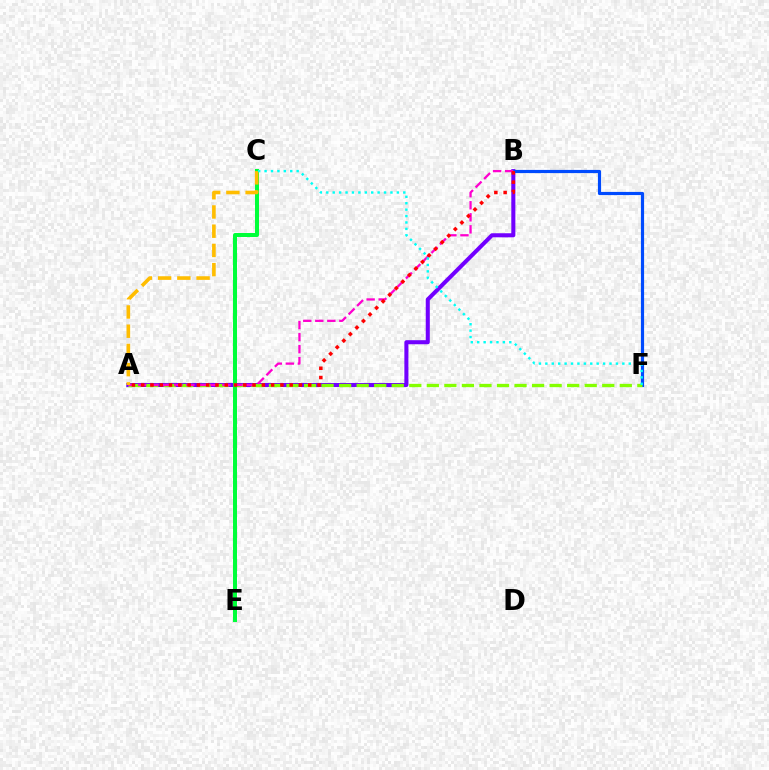{('A', 'B'): [{'color': '#7200ff', 'line_style': 'solid', 'thickness': 2.92}, {'color': '#ff00cf', 'line_style': 'dashed', 'thickness': 1.64}, {'color': '#ff0000', 'line_style': 'dotted', 'thickness': 2.52}], ('B', 'F'): [{'color': '#004bff', 'line_style': 'solid', 'thickness': 2.29}], ('A', 'F'): [{'color': '#84ff00', 'line_style': 'dashed', 'thickness': 2.38}], ('C', 'E'): [{'color': '#00ff39', 'line_style': 'solid', 'thickness': 2.88}], ('A', 'C'): [{'color': '#ffbd00', 'line_style': 'dashed', 'thickness': 2.61}], ('C', 'F'): [{'color': '#00fff6', 'line_style': 'dotted', 'thickness': 1.74}]}